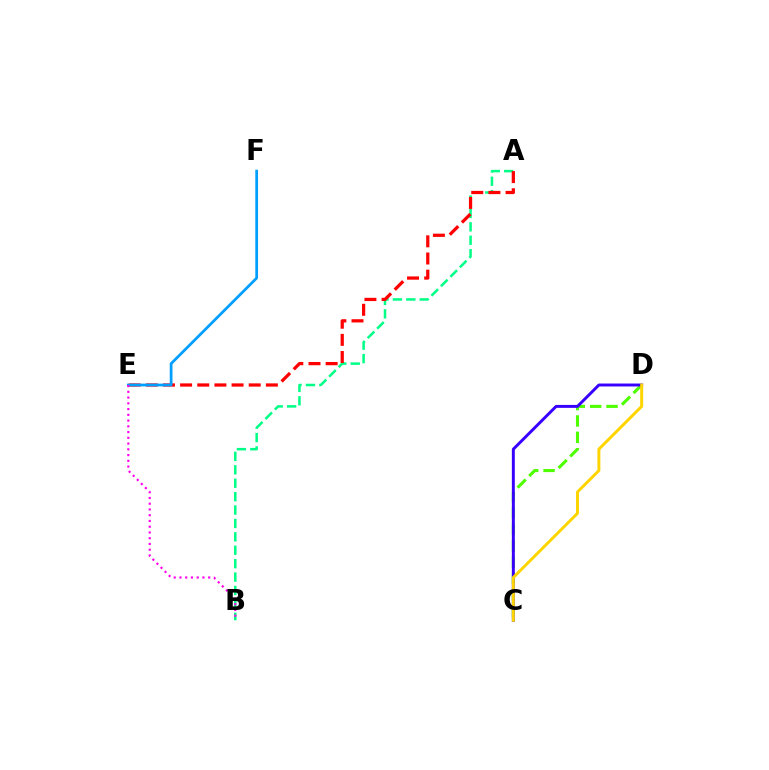{('C', 'D'): [{'color': '#4fff00', 'line_style': 'dashed', 'thickness': 2.22}, {'color': '#3700ff', 'line_style': 'solid', 'thickness': 2.12}, {'color': '#ffd500', 'line_style': 'solid', 'thickness': 2.14}], ('A', 'B'): [{'color': '#00ff86', 'line_style': 'dashed', 'thickness': 1.82}], ('A', 'E'): [{'color': '#ff0000', 'line_style': 'dashed', 'thickness': 2.33}], ('E', 'F'): [{'color': '#009eff', 'line_style': 'solid', 'thickness': 1.98}], ('B', 'E'): [{'color': '#ff00ed', 'line_style': 'dotted', 'thickness': 1.56}]}